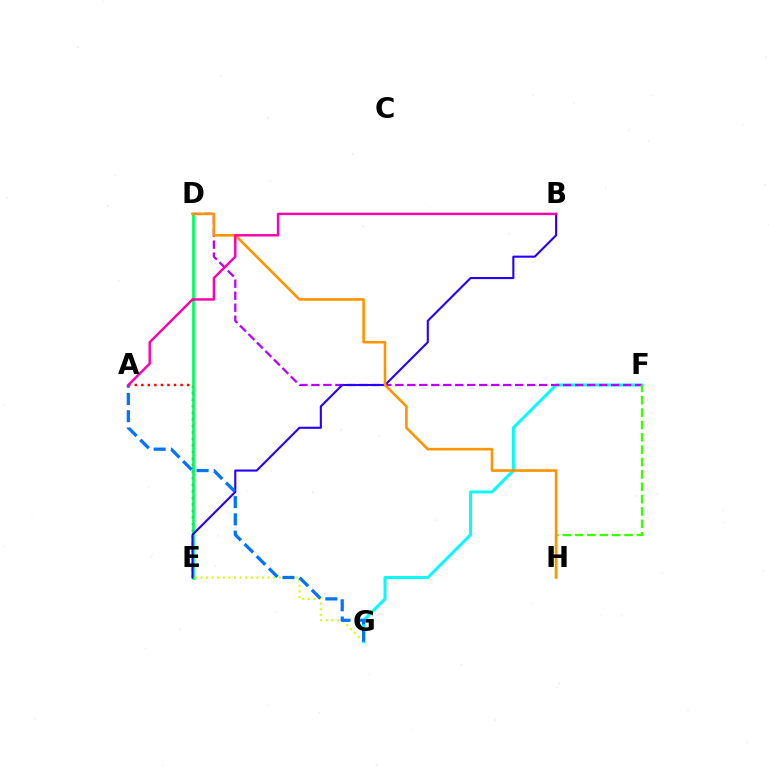{('F', 'G'): [{'color': '#00fff6', 'line_style': 'solid', 'thickness': 2.15}], ('A', 'E'): [{'color': '#ff0000', 'line_style': 'dotted', 'thickness': 1.78}], ('D', 'F'): [{'color': '#b900ff', 'line_style': 'dashed', 'thickness': 1.63}], ('D', 'E'): [{'color': '#00ff5c', 'line_style': 'solid', 'thickness': 1.99}], ('F', 'H'): [{'color': '#3dff00', 'line_style': 'dashed', 'thickness': 1.68}], ('E', 'G'): [{'color': '#d1ff00', 'line_style': 'dotted', 'thickness': 1.52}], ('B', 'E'): [{'color': '#2500ff', 'line_style': 'solid', 'thickness': 1.5}], ('D', 'H'): [{'color': '#ff9400', 'line_style': 'solid', 'thickness': 1.87}], ('A', 'G'): [{'color': '#0074ff', 'line_style': 'dashed', 'thickness': 2.34}], ('A', 'B'): [{'color': '#ff00ac', 'line_style': 'solid', 'thickness': 1.75}]}